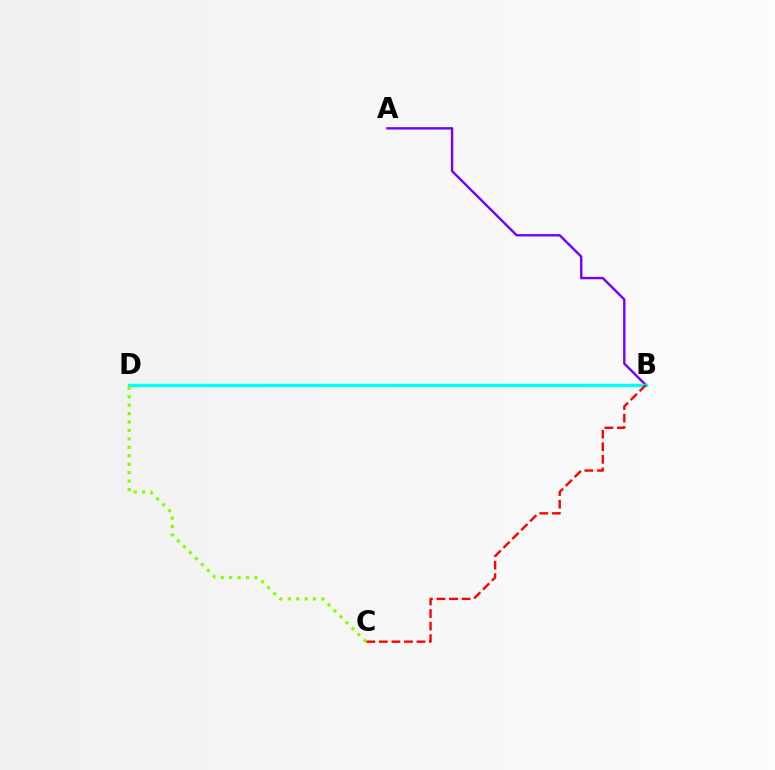{('A', 'B'): [{'color': '#7200ff', 'line_style': 'solid', 'thickness': 1.72}], ('B', 'D'): [{'color': '#00fff6', 'line_style': 'solid', 'thickness': 2.48}], ('B', 'C'): [{'color': '#ff0000', 'line_style': 'dashed', 'thickness': 1.71}], ('C', 'D'): [{'color': '#84ff00', 'line_style': 'dotted', 'thickness': 2.29}]}